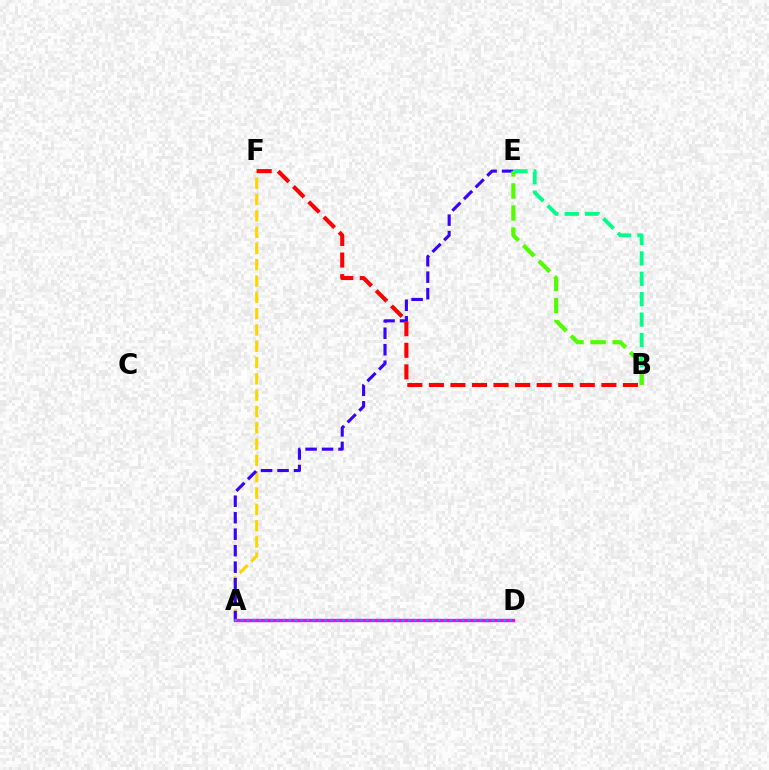{('A', 'F'): [{'color': '#ffd500', 'line_style': 'dashed', 'thickness': 2.21}], ('A', 'E'): [{'color': '#3700ff', 'line_style': 'dashed', 'thickness': 2.24}], ('B', 'E'): [{'color': '#00ff86', 'line_style': 'dashed', 'thickness': 2.77}, {'color': '#4fff00', 'line_style': 'dashed', 'thickness': 2.99}], ('B', 'F'): [{'color': '#ff0000', 'line_style': 'dashed', 'thickness': 2.93}], ('A', 'D'): [{'color': '#ff00ed', 'line_style': 'solid', 'thickness': 2.41}, {'color': '#009eff', 'line_style': 'dotted', 'thickness': 1.62}]}